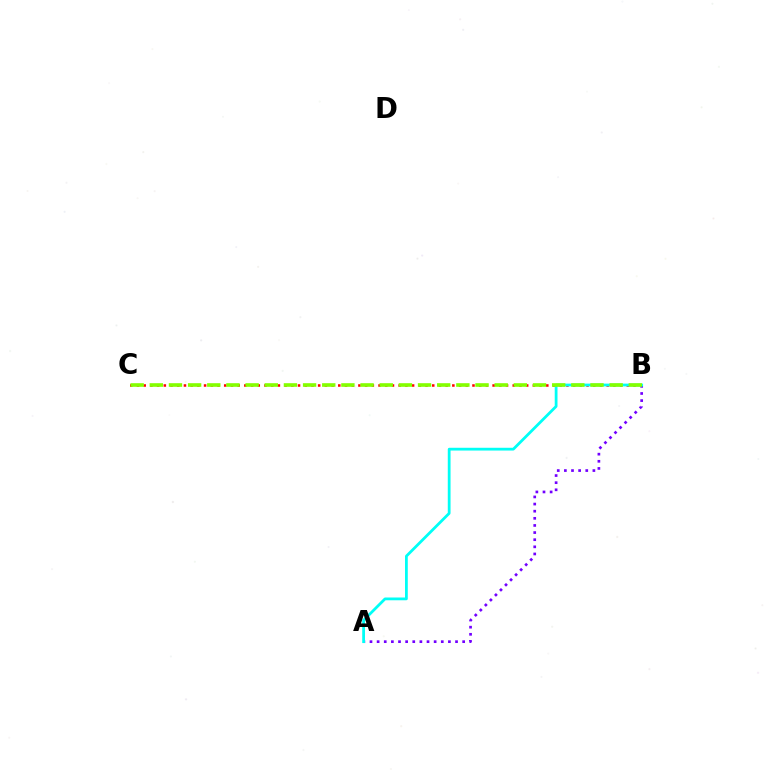{('B', 'C'): [{'color': '#ff0000', 'line_style': 'dotted', 'thickness': 1.82}, {'color': '#84ff00', 'line_style': 'dashed', 'thickness': 2.6}], ('A', 'B'): [{'color': '#7200ff', 'line_style': 'dotted', 'thickness': 1.94}, {'color': '#00fff6', 'line_style': 'solid', 'thickness': 2.0}]}